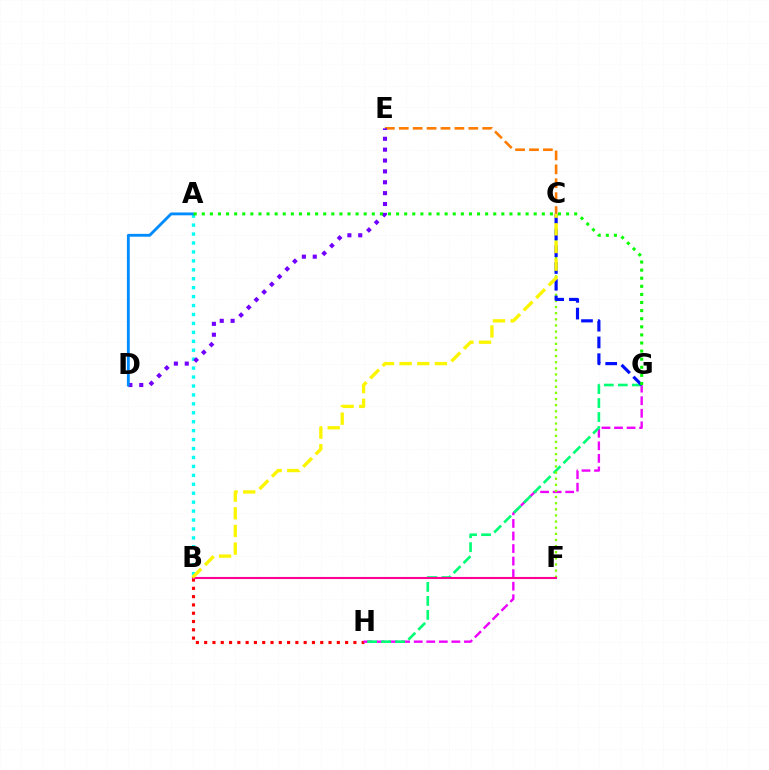{('B', 'H'): [{'color': '#ff0000', 'line_style': 'dotted', 'thickness': 2.25}], ('A', 'B'): [{'color': '#00fff6', 'line_style': 'dotted', 'thickness': 2.43}], ('G', 'H'): [{'color': '#ee00ff', 'line_style': 'dashed', 'thickness': 1.71}, {'color': '#00ff74', 'line_style': 'dashed', 'thickness': 1.9}], ('C', 'E'): [{'color': '#ff7c00', 'line_style': 'dashed', 'thickness': 1.89}], ('C', 'F'): [{'color': '#84ff00', 'line_style': 'dotted', 'thickness': 1.67}], ('D', 'E'): [{'color': '#7200ff', 'line_style': 'dotted', 'thickness': 2.95}], ('C', 'G'): [{'color': '#0010ff', 'line_style': 'dashed', 'thickness': 2.27}], ('A', 'D'): [{'color': '#008cff', 'line_style': 'solid', 'thickness': 2.05}], ('B', 'F'): [{'color': '#ff0094', 'line_style': 'solid', 'thickness': 1.52}], ('B', 'C'): [{'color': '#fcf500', 'line_style': 'dashed', 'thickness': 2.4}], ('A', 'G'): [{'color': '#08ff00', 'line_style': 'dotted', 'thickness': 2.2}]}